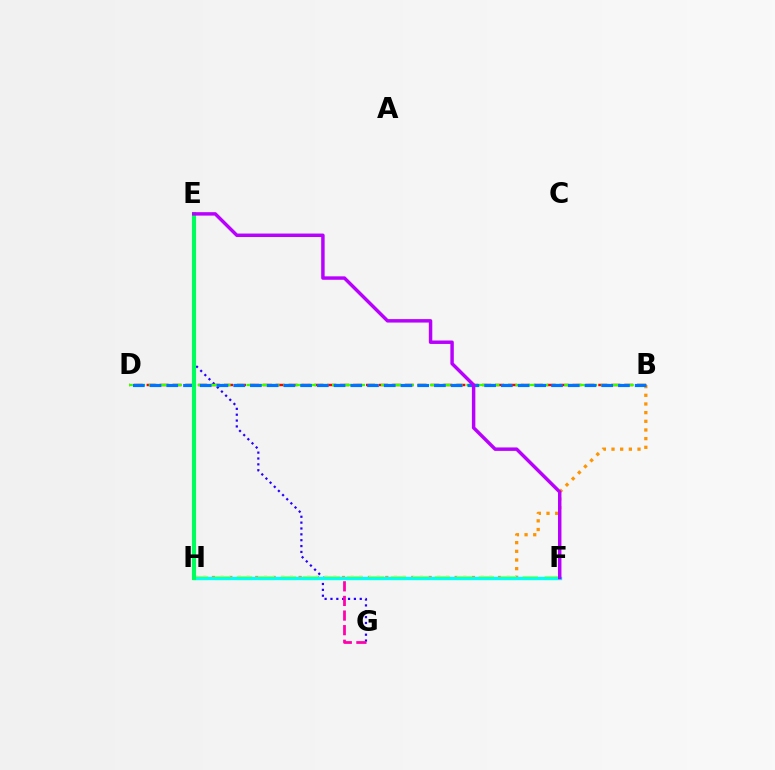{('B', 'D'): [{'color': '#ff0000', 'line_style': 'dashed', 'thickness': 1.75}, {'color': '#3dff00', 'line_style': 'dashed', 'thickness': 1.66}, {'color': '#0074ff', 'line_style': 'dashed', 'thickness': 2.27}], ('B', 'H'): [{'color': '#ff9400', 'line_style': 'dotted', 'thickness': 2.36}], ('E', 'G'): [{'color': '#2500ff', 'line_style': 'dotted', 'thickness': 1.59}], ('G', 'H'): [{'color': '#ff00ac', 'line_style': 'dashed', 'thickness': 1.99}], ('F', 'H'): [{'color': '#d1ff00', 'line_style': 'dashed', 'thickness': 2.99}, {'color': '#00fff6', 'line_style': 'solid', 'thickness': 2.4}], ('E', 'H'): [{'color': '#00ff5c', 'line_style': 'solid', 'thickness': 2.97}], ('E', 'F'): [{'color': '#b900ff', 'line_style': 'solid', 'thickness': 2.48}]}